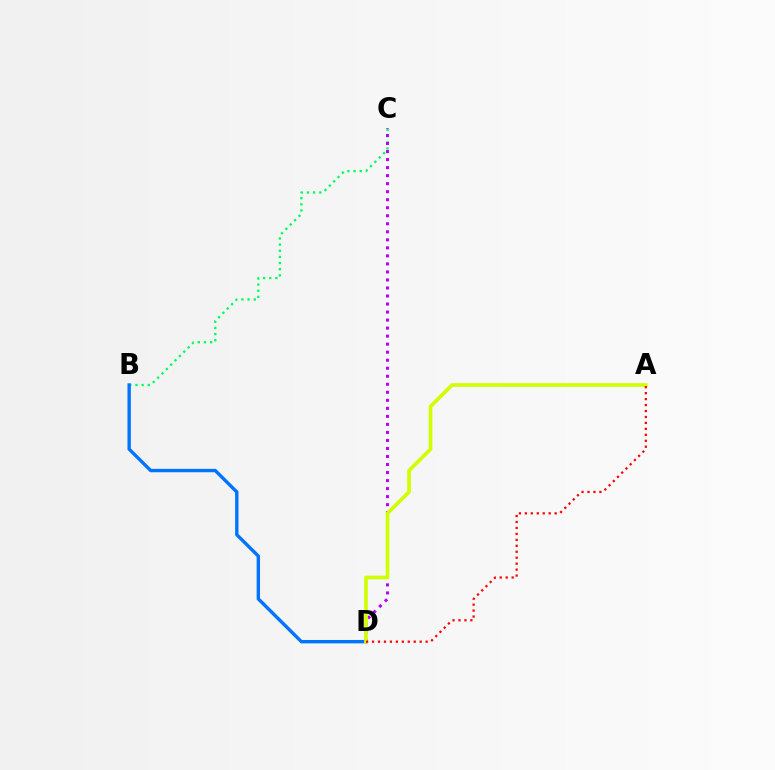{('B', 'C'): [{'color': '#00ff5c', 'line_style': 'dotted', 'thickness': 1.67}], ('B', 'D'): [{'color': '#0074ff', 'line_style': 'solid', 'thickness': 2.44}], ('C', 'D'): [{'color': '#b900ff', 'line_style': 'dotted', 'thickness': 2.18}], ('A', 'D'): [{'color': '#d1ff00', 'line_style': 'solid', 'thickness': 2.64}, {'color': '#ff0000', 'line_style': 'dotted', 'thickness': 1.62}]}